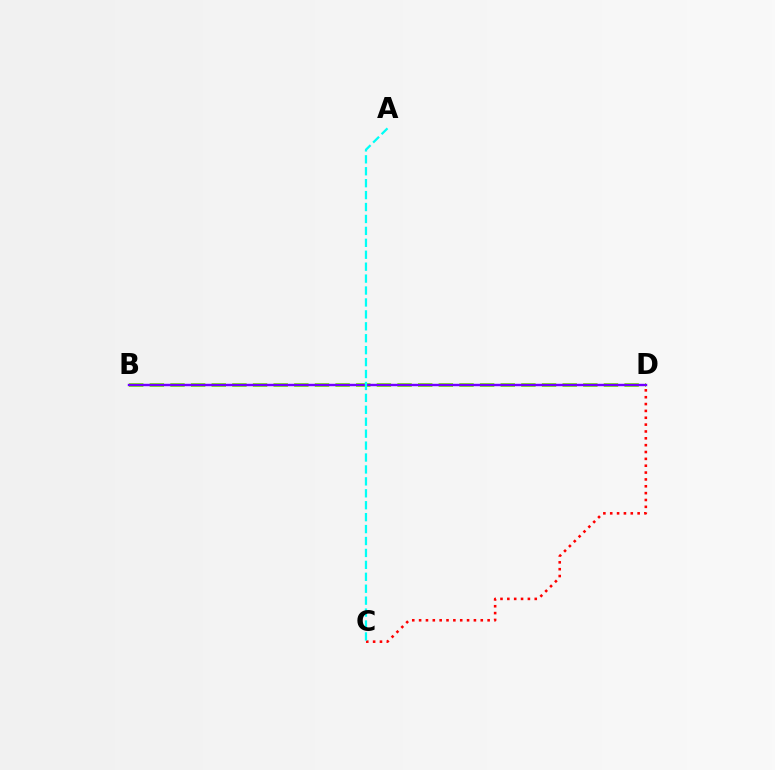{('B', 'D'): [{'color': '#84ff00', 'line_style': 'dashed', 'thickness': 2.8}, {'color': '#7200ff', 'line_style': 'solid', 'thickness': 1.74}], ('C', 'D'): [{'color': '#ff0000', 'line_style': 'dotted', 'thickness': 1.86}], ('A', 'C'): [{'color': '#00fff6', 'line_style': 'dashed', 'thickness': 1.62}]}